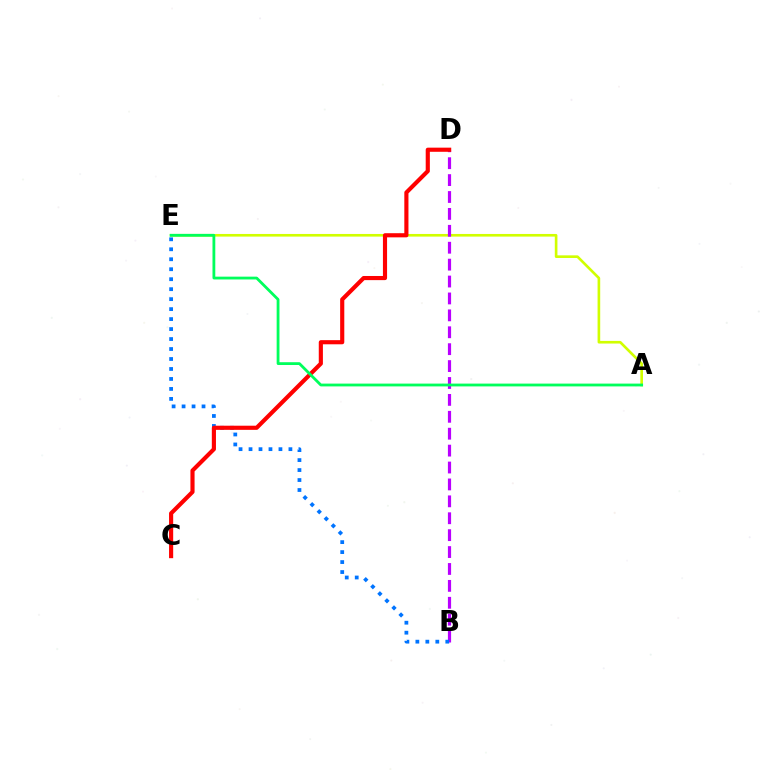{('A', 'E'): [{'color': '#d1ff00', 'line_style': 'solid', 'thickness': 1.9}, {'color': '#00ff5c', 'line_style': 'solid', 'thickness': 2.02}], ('B', 'D'): [{'color': '#b900ff', 'line_style': 'dashed', 'thickness': 2.3}], ('B', 'E'): [{'color': '#0074ff', 'line_style': 'dotted', 'thickness': 2.71}], ('C', 'D'): [{'color': '#ff0000', 'line_style': 'solid', 'thickness': 2.98}]}